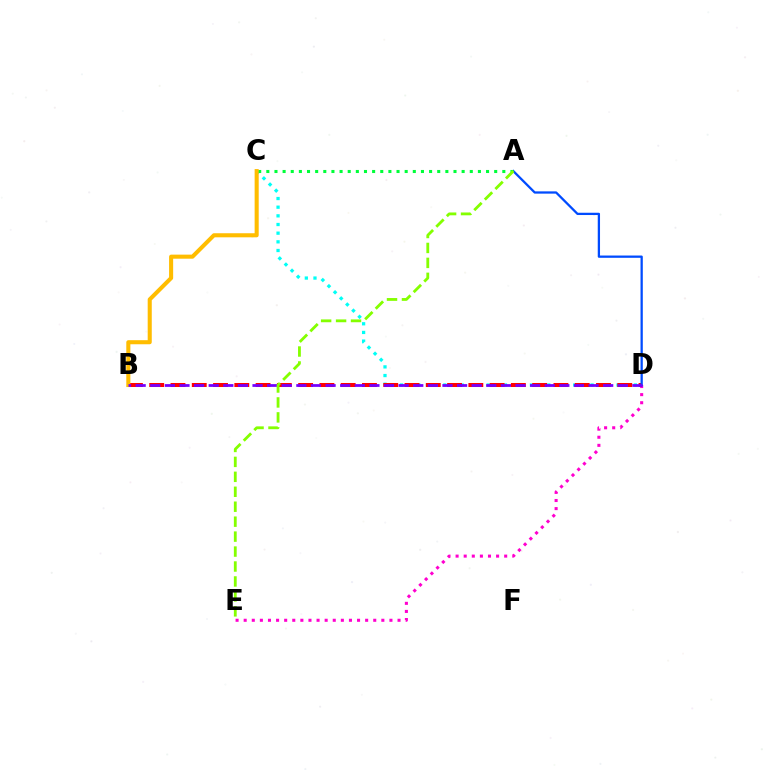{('D', 'E'): [{'color': '#ff00cf', 'line_style': 'dotted', 'thickness': 2.2}], ('C', 'D'): [{'color': '#00fff6', 'line_style': 'dotted', 'thickness': 2.35}], ('B', 'D'): [{'color': '#ff0000', 'line_style': 'dashed', 'thickness': 2.89}, {'color': '#7200ff', 'line_style': 'dashed', 'thickness': 1.98}], ('A', 'D'): [{'color': '#004bff', 'line_style': 'solid', 'thickness': 1.64}], ('A', 'C'): [{'color': '#00ff39', 'line_style': 'dotted', 'thickness': 2.21}], ('B', 'C'): [{'color': '#ffbd00', 'line_style': 'solid', 'thickness': 2.93}], ('A', 'E'): [{'color': '#84ff00', 'line_style': 'dashed', 'thickness': 2.03}]}